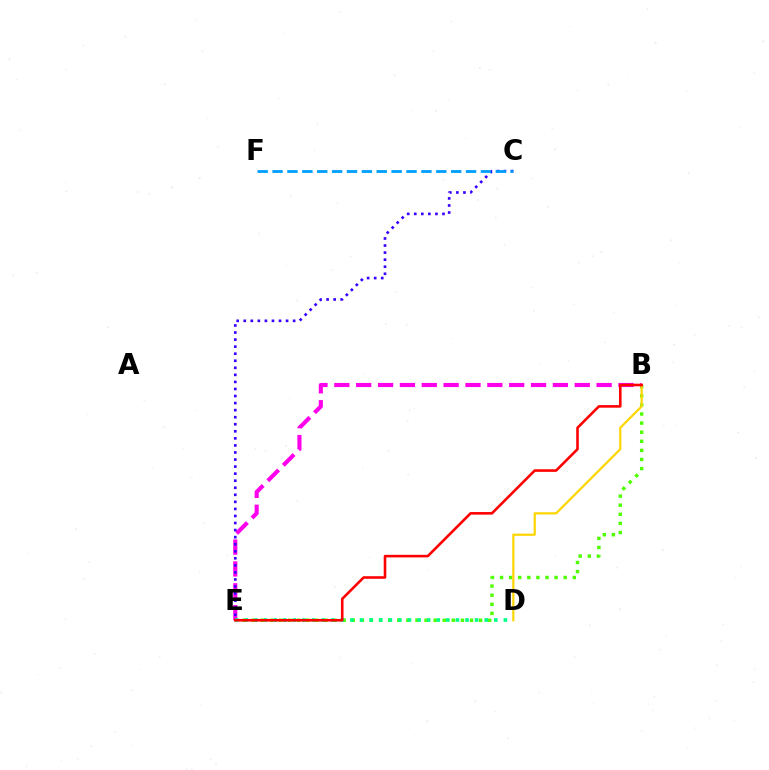{('B', 'E'): [{'color': '#4fff00', 'line_style': 'dotted', 'thickness': 2.47}, {'color': '#ff00ed', 'line_style': 'dashed', 'thickness': 2.97}, {'color': '#ff0000', 'line_style': 'solid', 'thickness': 1.87}], ('B', 'D'): [{'color': '#ffd500', 'line_style': 'solid', 'thickness': 1.58}], ('D', 'E'): [{'color': '#00ff86', 'line_style': 'dotted', 'thickness': 2.61}], ('C', 'E'): [{'color': '#3700ff', 'line_style': 'dotted', 'thickness': 1.92}], ('C', 'F'): [{'color': '#009eff', 'line_style': 'dashed', 'thickness': 2.02}]}